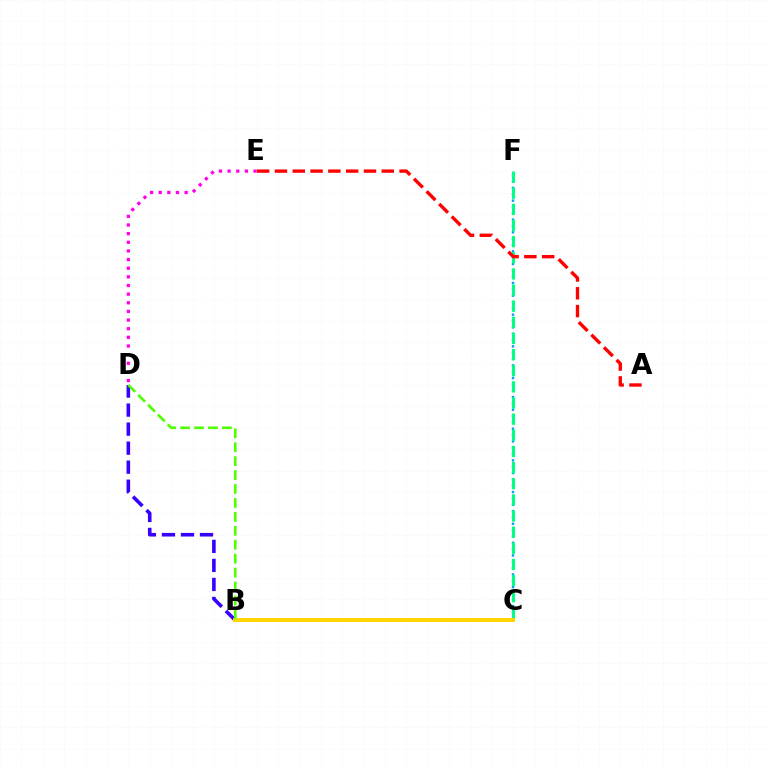{('C', 'F'): [{'color': '#009eff', 'line_style': 'dotted', 'thickness': 1.72}, {'color': '#00ff86', 'line_style': 'dashed', 'thickness': 2.19}], ('D', 'E'): [{'color': '#ff00ed', 'line_style': 'dotted', 'thickness': 2.35}], ('B', 'D'): [{'color': '#3700ff', 'line_style': 'dashed', 'thickness': 2.59}, {'color': '#4fff00', 'line_style': 'dashed', 'thickness': 1.89}], ('A', 'E'): [{'color': '#ff0000', 'line_style': 'dashed', 'thickness': 2.42}], ('B', 'C'): [{'color': '#ffd500', 'line_style': 'solid', 'thickness': 2.86}]}